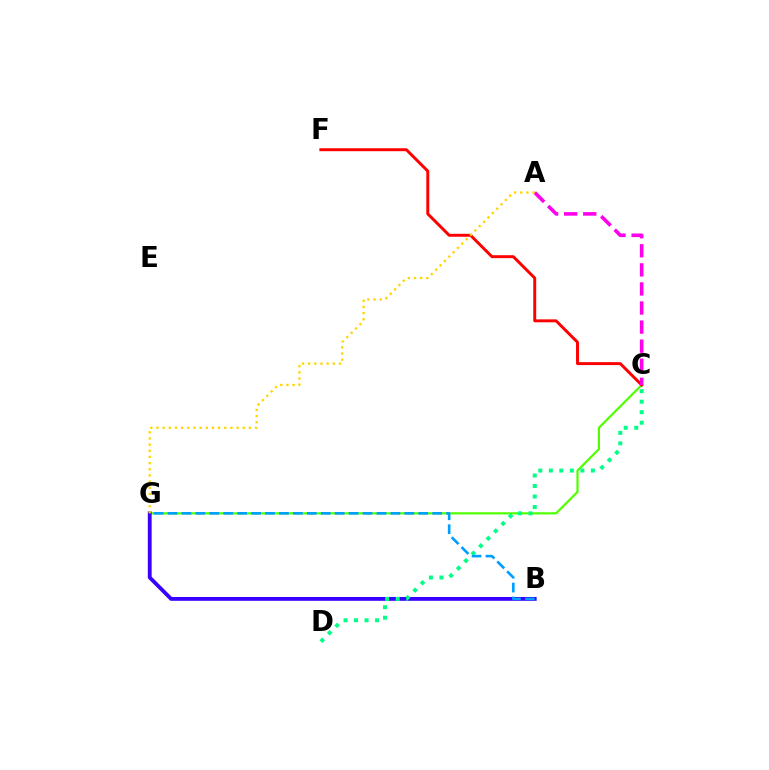{('C', 'G'): [{'color': '#4fff00', 'line_style': 'solid', 'thickness': 1.58}], ('C', 'F'): [{'color': '#ff0000', 'line_style': 'solid', 'thickness': 2.12}], ('B', 'G'): [{'color': '#3700ff', 'line_style': 'solid', 'thickness': 2.76}, {'color': '#009eff', 'line_style': 'dashed', 'thickness': 1.89}], ('A', 'C'): [{'color': '#ff00ed', 'line_style': 'dashed', 'thickness': 2.59}], ('C', 'D'): [{'color': '#00ff86', 'line_style': 'dotted', 'thickness': 2.86}], ('A', 'G'): [{'color': '#ffd500', 'line_style': 'dotted', 'thickness': 1.67}]}